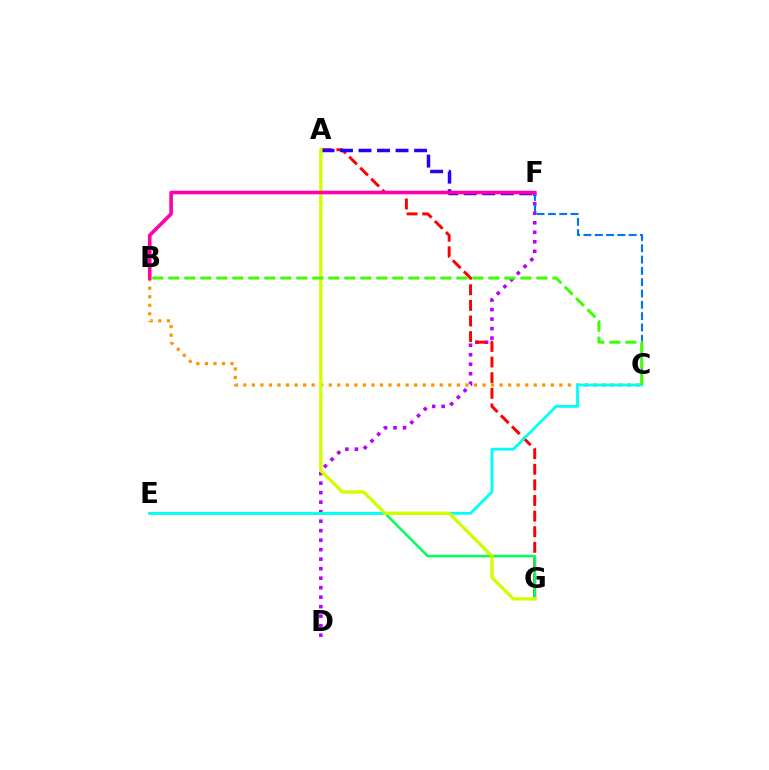{('D', 'F'): [{'color': '#b900ff', 'line_style': 'dotted', 'thickness': 2.58}], ('A', 'G'): [{'color': '#ff0000', 'line_style': 'dashed', 'thickness': 2.12}, {'color': '#d1ff00', 'line_style': 'solid', 'thickness': 2.4}], ('E', 'G'): [{'color': '#00ff5c', 'line_style': 'solid', 'thickness': 1.83}], ('C', 'F'): [{'color': '#0074ff', 'line_style': 'dashed', 'thickness': 1.54}], ('A', 'F'): [{'color': '#2500ff', 'line_style': 'dashed', 'thickness': 2.52}], ('B', 'C'): [{'color': '#ff9400', 'line_style': 'dotted', 'thickness': 2.32}, {'color': '#3dff00', 'line_style': 'dashed', 'thickness': 2.17}], ('C', 'E'): [{'color': '#00fff6', 'line_style': 'solid', 'thickness': 2.04}], ('B', 'F'): [{'color': '#ff00ac', 'line_style': 'solid', 'thickness': 2.59}]}